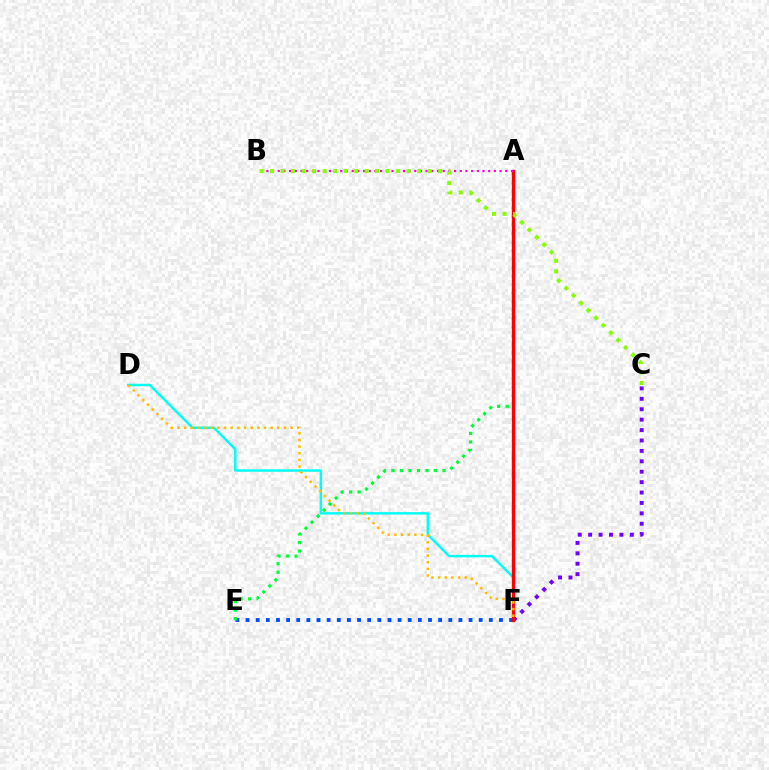{('D', 'F'): [{'color': '#00fff6', 'line_style': 'solid', 'thickness': 1.77}, {'color': '#ffbd00', 'line_style': 'dotted', 'thickness': 1.81}], ('C', 'F'): [{'color': '#7200ff', 'line_style': 'dotted', 'thickness': 2.83}], ('E', 'F'): [{'color': '#004bff', 'line_style': 'dotted', 'thickness': 2.75}], ('A', 'E'): [{'color': '#00ff39', 'line_style': 'dotted', 'thickness': 2.32}], ('A', 'F'): [{'color': '#ff0000', 'line_style': 'solid', 'thickness': 2.39}], ('A', 'B'): [{'color': '#ff00cf', 'line_style': 'dotted', 'thickness': 1.55}], ('B', 'C'): [{'color': '#84ff00', 'line_style': 'dotted', 'thickness': 2.85}]}